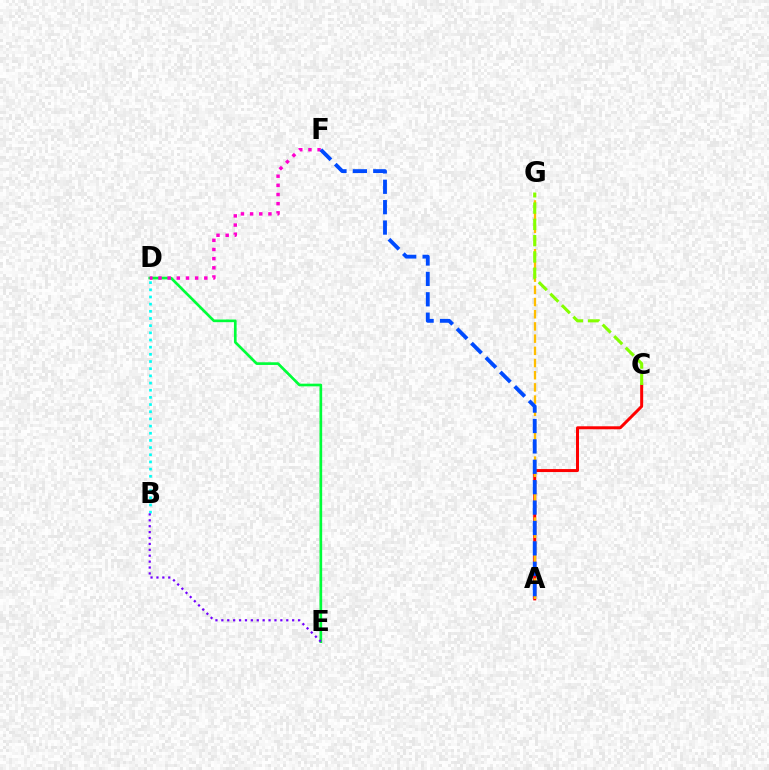{('B', 'D'): [{'color': '#00fff6', 'line_style': 'dotted', 'thickness': 1.95}], ('A', 'C'): [{'color': '#ff0000', 'line_style': 'solid', 'thickness': 2.15}], ('D', 'E'): [{'color': '#00ff39', 'line_style': 'solid', 'thickness': 1.93}], ('A', 'G'): [{'color': '#ffbd00', 'line_style': 'dashed', 'thickness': 1.66}], ('D', 'F'): [{'color': '#ff00cf', 'line_style': 'dotted', 'thickness': 2.49}], ('A', 'F'): [{'color': '#004bff', 'line_style': 'dashed', 'thickness': 2.77}], ('C', 'G'): [{'color': '#84ff00', 'line_style': 'dashed', 'thickness': 2.21}], ('B', 'E'): [{'color': '#7200ff', 'line_style': 'dotted', 'thickness': 1.6}]}